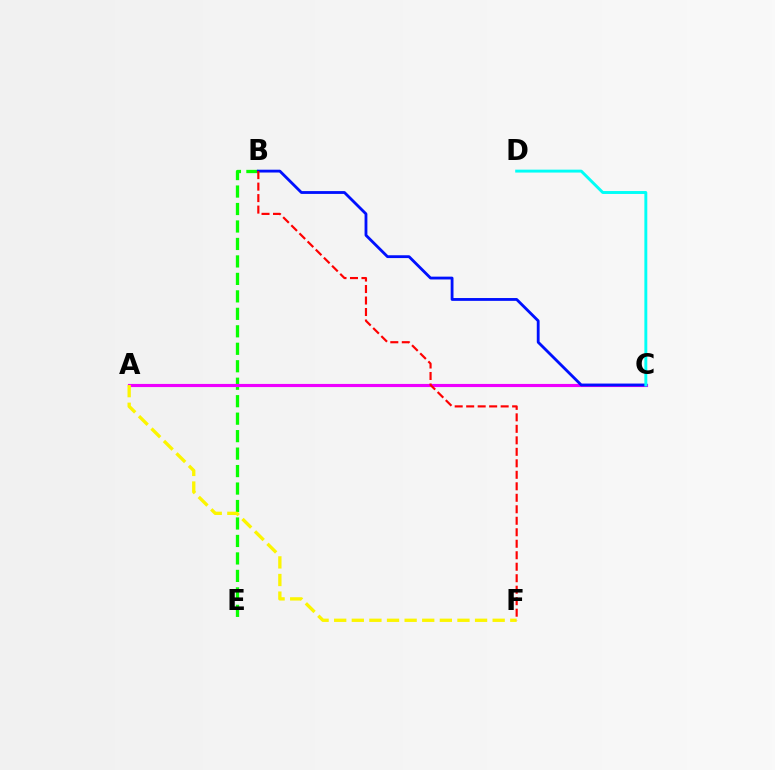{('B', 'E'): [{'color': '#08ff00', 'line_style': 'dashed', 'thickness': 2.37}], ('A', 'C'): [{'color': '#ee00ff', 'line_style': 'solid', 'thickness': 2.26}], ('A', 'F'): [{'color': '#fcf500', 'line_style': 'dashed', 'thickness': 2.39}], ('B', 'C'): [{'color': '#0010ff', 'line_style': 'solid', 'thickness': 2.03}], ('B', 'F'): [{'color': '#ff0000', 'line_style': 'dashed', 'thickness': 1.56}], ('C', 'D'): [{'color': '#00fff6', 'line_style': 'solid', 'thickness': 2.1}]}